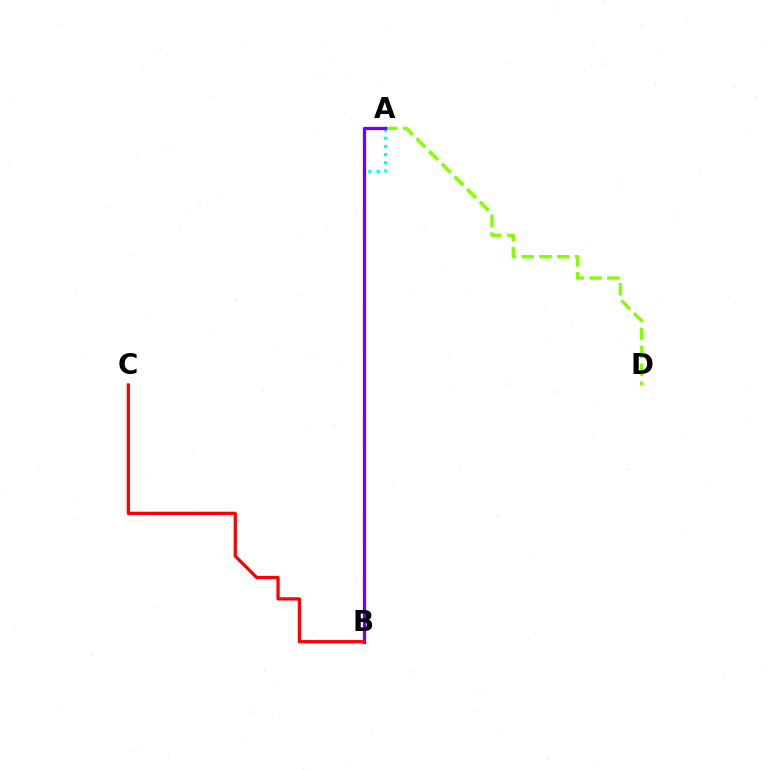{('A', 'D'): [{'color': '#84ff00', 'line_style': 'dashed', 'thickness': 2.43}], ('A', 'B'): [{'color': '#00fff6', 'line_style': 'dotted', 'thickness': 2.22}, {'color': '#7200ff', 'line_style': 'solid', 'thickness': 2.36}], ('B', 'C'): [{'color': '#ff0000', 'line_style': 'solid', 'thickness': 2.34}]}